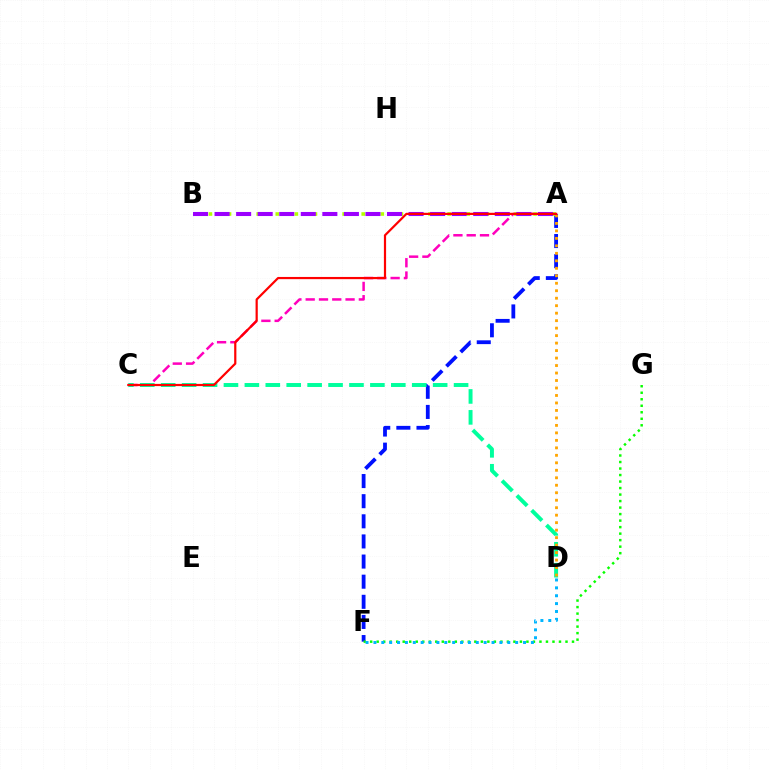{('A', 'F'): [{'color': '#0010ff', 'line_style': 'dashed', 'thickness': 2.73}], ('A', 'C'): [{'color': '#ff00bd', 'line_style': 'dashed', 'thickness': 1.81}, {'color': '#ff0000', 'line_style': 'solid', 'thickness': 1.59}], ('C', 'D'): [{'color': '#00ff9d', 'line_style': 'dashed', 'thickness': 2.84}], ('F', 'G'): [{'color': '#08ff00', 'line_style': 'dotted', 'thickness': 1.77}], ('A', 'B'): [{'color': '#b3ff00', 'line_style': 'dotted', 'thickness': 2.59}, {'color': '#9b00ff', 'line_style': 'dashed', 'thickness': 2.93}], ('D', 'F'): [{'color': '#00b5ff', 'line_style': 'dotted', 'thickness': 2.14}], ('A', 'D'): [{'color': '#ffa500', 'line_style': 'dotted', 'thickness': 2.03}]}